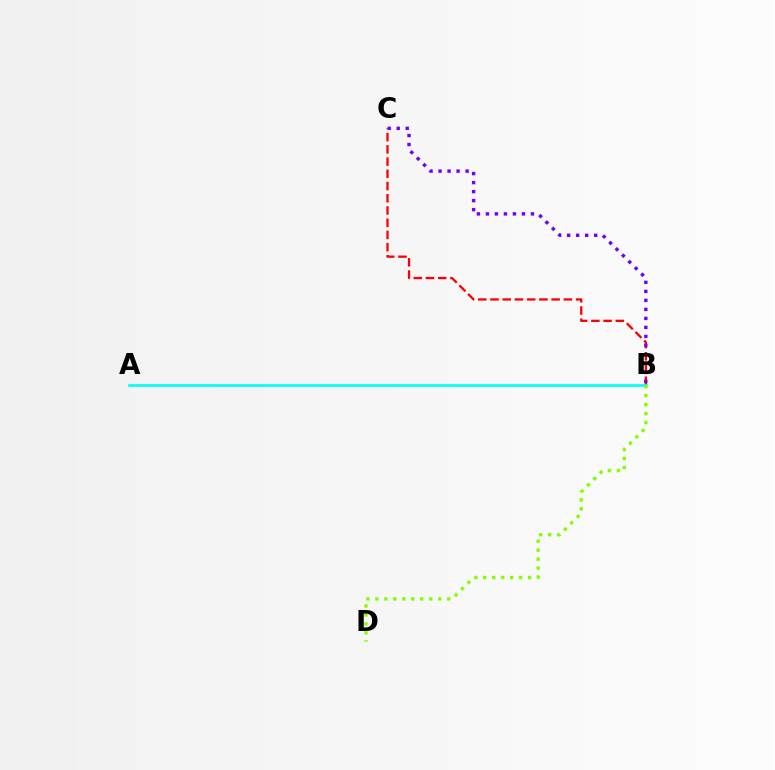{('B', 'C'): [{'color': '#ff0000', 'line_style': 'dashed', 'thickness': 1.66}, {'color': '#7200ff', 'line_style': 'dotted', 'thickness': 2.45}], ('A', 'B'): [{'color': '#00fff6', 'line_style': 'solid', 'thickness': 1.91}], ('B', 'D'): [{'color': '#84ff00', 'line_style': 'dotted', 'thickness': 2.44}]}